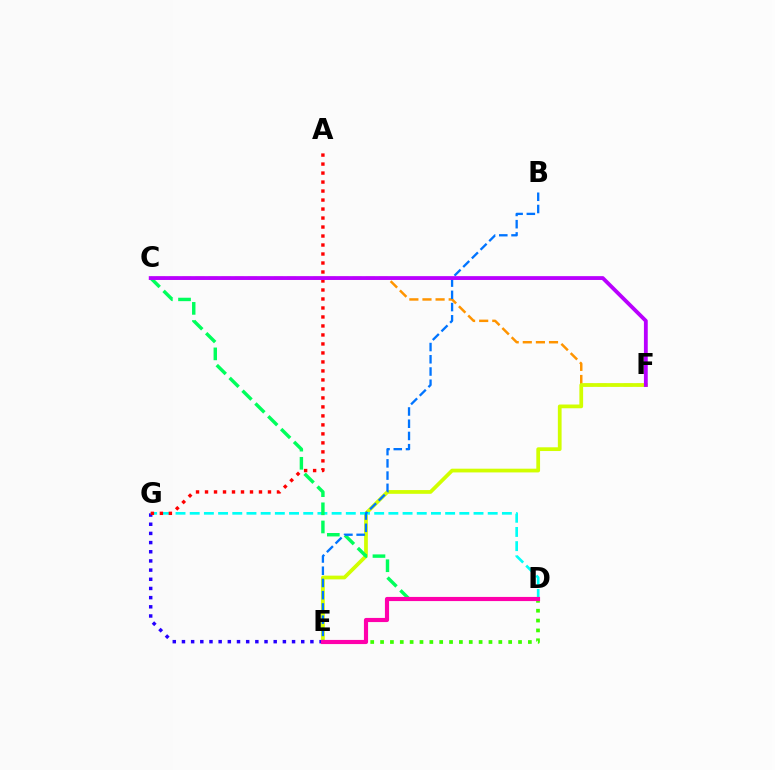{('C', 'F'): [{'color': '#ff9400', 'line_style': 'dashed', 'thickness': 1.78}, {'color': '#b900ff', 'line_style': 'solid', 'thickness': 2.76}], ('E', 'G'): [{'color': '#2500ff', 'line_style': 'dotted', 'thickness': 2.49}], ('E', 'F'): [{'color': '#d1ff00', 'line_style': 'solid', 'thickness': 2.69}], ('D', 'G'): [{'color': '#00fff6', 'line_style': 'dashed', 'thickness': 1.93}], ('D', 'E'): [{'color': '#3dff00', 'line_style': 'dotted', 'thickness': 2.68}, {'color': '#ff00ac', 'line_style': 'solid', 'thickness': 2.98}], ('C', 'D'): [{'color': '#00ff5c', 'line_style': 'dashed', 'thickness': 2.47}], ('B', 'E'): [{'color': '#0074ff', 'line_style': 'dashed', 'thickness': 1.66}], ('A', 'G'): [{'color': '#ff0000', 'line_style': 'dotted', 'thickness': 2.44}]}